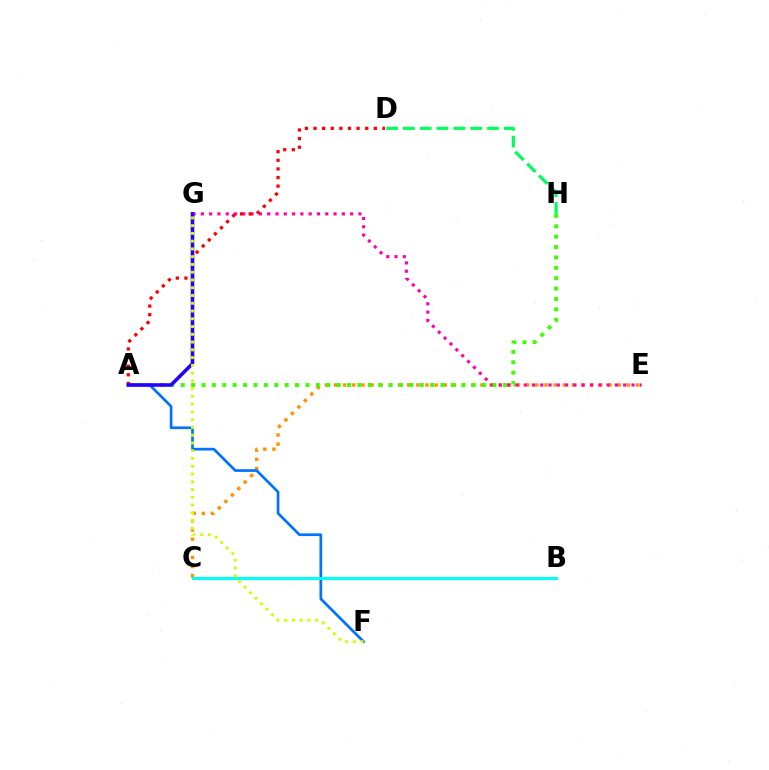{('C', 'E'): [{'color': '#ff9400', 'line_style': 'dotted', 'thickness': 2.49}], ('E', 'G'): [{'color': '#ff00ac', 'line_style': 'dotted', 'thickness': 2.25}], ('A', 'H'): [{'color': '#3dff00', 'line_style': 'dotted', 'thickness': 2.82}], ('B', 'C'): [{'color': '#b900ff', 'line_style': 'dotted', 'thickness': 1.83}, {'color': '#00fff6', 'line_style': 'solid', 'thickness': 2.22}], ('D', 'H'): [{'color': '#00ff5c', 'line_style': 'dashed', 'thickness': 2.28}], ('A', 'F'): [{'color': '#0074ff', 'line_style': 'solid', 'thickness': 1.95}], ('A', 'D'): [{'color': '#ff0000', 'line_style': 'dotted', 'thickness': 2.34}], ('A', 'G'): [{'color': '#2500ff', 'line_style': 'solid', 'thickness': 2.57}], ('F', 'G'): [{'color': '#d1ff00', 'line_style': 'dotted', 'thickness': 2.11}]}